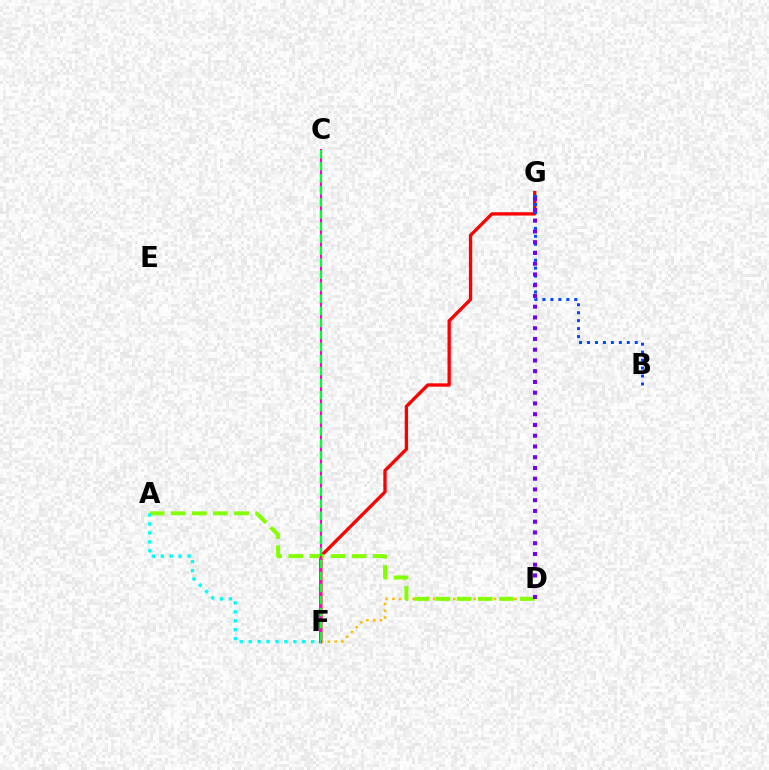{('F', 'G'): [{'color': '#ff0000', 'line_style': 'solid', 'thickness': 2.39}], ('B', 'G'): [{'color': '#004bff', 'line_style': 'dotted', 'thickness': 2.16}], ('D', 'F'): [{'color': '#ffbd00', 'line_style': 'dotted', 'thickness': 1.84}], ('A', 'D'): [{'color': '#84ff00', 'line_style': 'dashed', 'thickness': 2.87}], ('C', 'F'): [{'color': '#ff00cf', 'line_style': 'solid', 'thickness': 1.53}, {'color': '#00ff39', 'line_style': 'dashed', 'thickness': 1.64}], ('D', 'G'): [{'color': '#7200ff', 'line_style': 'dotted', 'thickness': 2.92}], ('A', 'F'): [{'color': '#00fff6', 'line_style': 'dotted', 'thickness': 2.43}]}